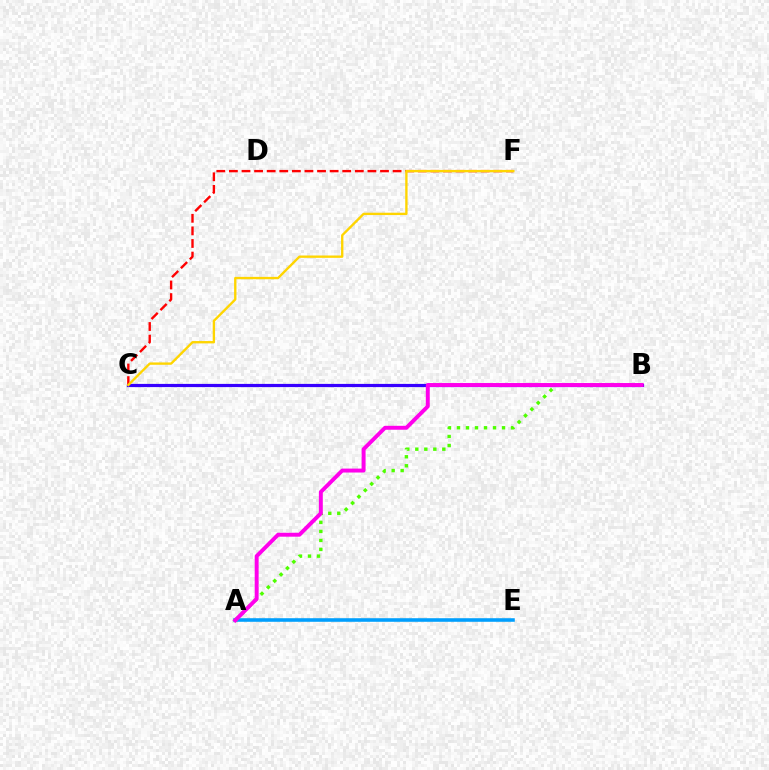{('B', 'C'): [{'color': '#3700ff', 'line_style': 'solid', 'thickness': 2.31}], ('A', 'E'): [{'color': '#00ff86', 'line_style': 'solid', 'thickness': 1.57}, {'color': '#009eff', 'line_style': 'solid', 'thickness': 2.55}], ('C', 'F'): [{'color': '#ff0000', 'line_style': 'dashed', 'thickness': 1.71}, {'color': '#ffd500', 'line_style': 'solid', 'thickness': 1.69}], ('A', 'B'): [{'color': '#4fff00', 'line_style': 'dotted', 'thickness': 2.45}, {'color': '#ff00ed', 'line_style': 'solid', 'thickness': 2.83}]}